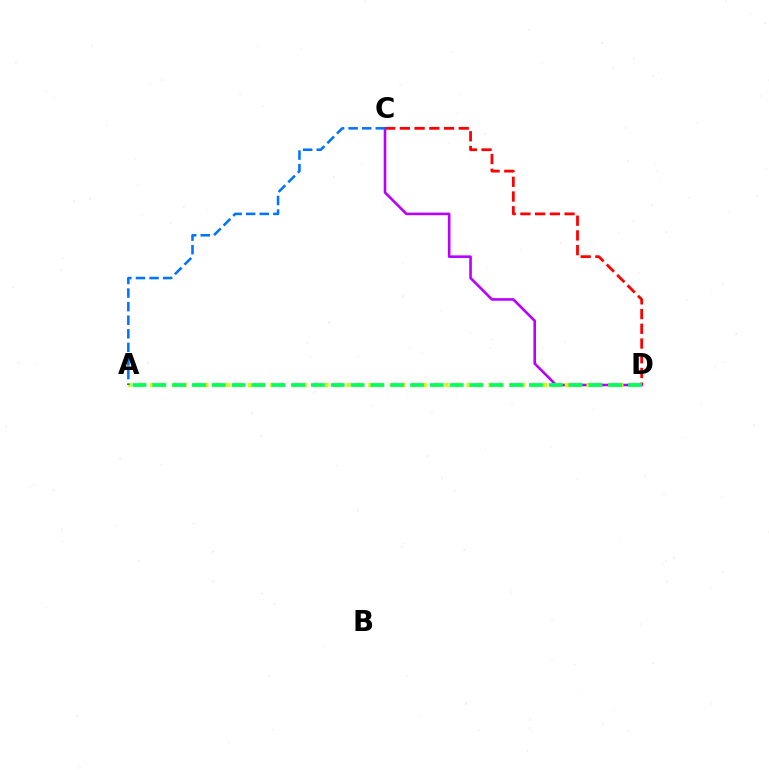{('C', 'D'): [{'color': '#ff0000', 'line_style': 'dashed', 'thickness': 2.0}, {'color': '#b900ff', 'line_style': 'solid', 'thickness': 1.88}], ('A', 'D'): [{'color': '#d1ff00', 'line_style': 'dotted', 'thickness': 2.97}, {'color': '#00ff5c', 'line_style': 'dashed', 'thickness': 2.69}], ('A', 'C'): [{'color': '#0074ff', 'line_style': 'dashed', 'thickness': 1.84}]}